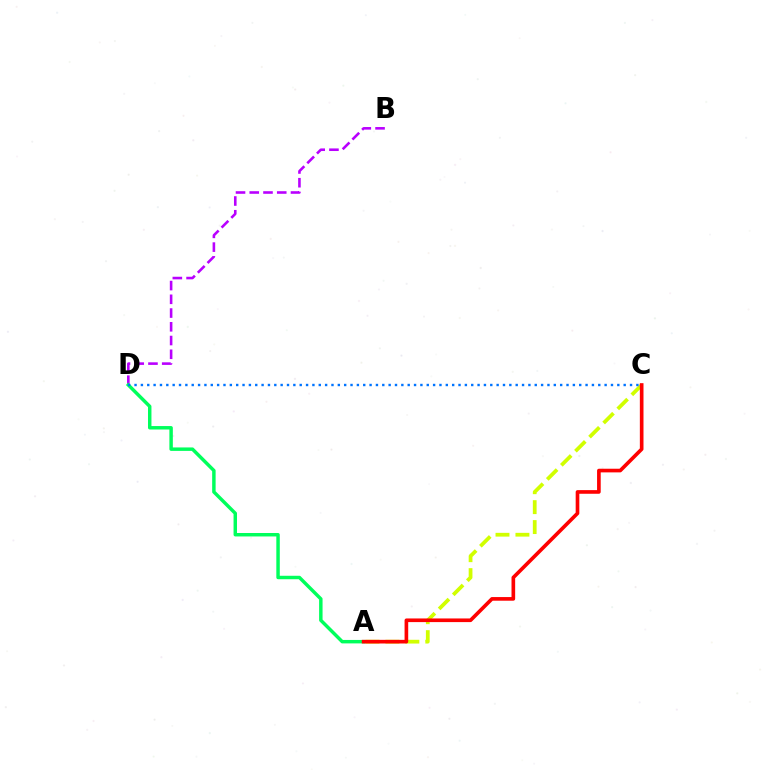{('A', 'C'): [{'color': '#d1ff00', 'line_style': 'dashed', 'thickness': 2.71}, {'color': '#ff0000', 'line_style': 'solid', 'thickness': 2.63}], ('B', 'D'): [{'color': '#b900ff', 'line_style': 'dashed', 'thickness': 1.87}], ('A', 'D'): [{'color': '#00ff5c', 'line_style': 'solid', 'thickness': 2.49}], ('C', 'D'): [{'color': '#0074ff', 'line_style': 'dotted', 'thickness': 1.73}]}